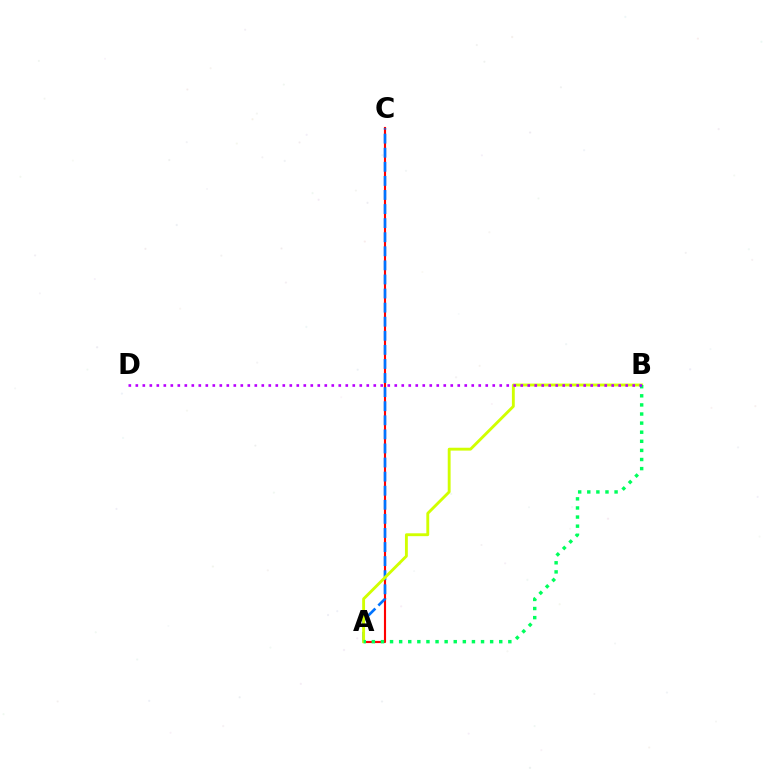{('A', 'C'): [{'color': '#ff0000', 'line_style': 'solid', 'thickness': 1.54}, {'color': '#0074ff', 'line_style': 'dashed', 'thickness': 1.91}], ('A', 'B'): [{'color': '#d1ff00', 'line_style': 'solid', 'thickness': 2.07}, {'color': '#00ff5c', 'line_style': 'dotted', 'thickness': 2.47}], ('B', 'D'): [{'color': '#b900ff', 'line_style': 'dotted', 'thickness': 1.9}]}